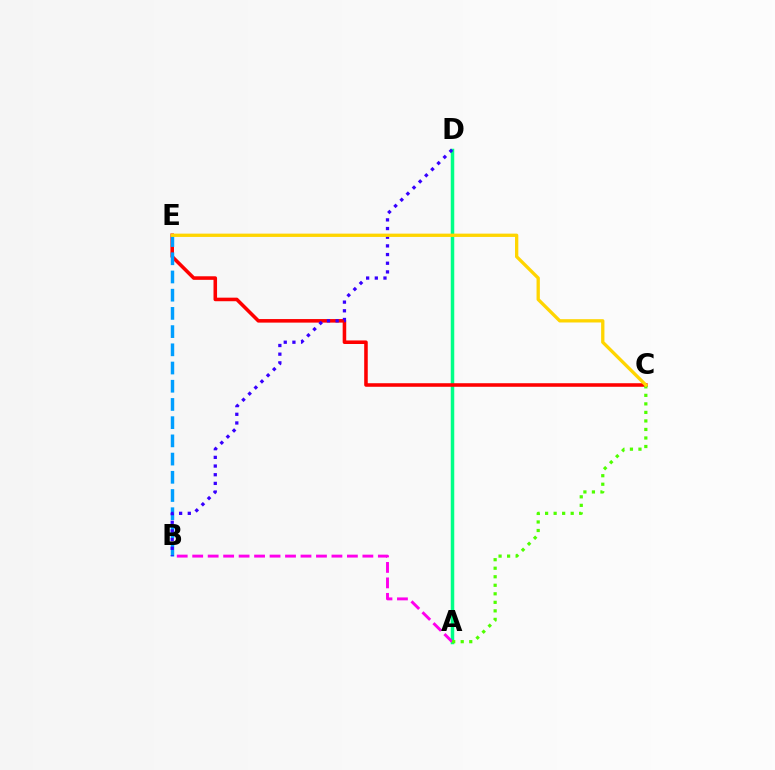{('A', 'D'): [{'color': '#00ff86', 'line_style': 'solid', 'thickness': 2.51}], ('C', 'E'): [{'color': '#ff0000', 'line_style': 'solid', 'thickness': 2.56}, {'color': '#ffd500', 'line_style': 'solid', 'thickness': 2.38}], ('B', 'E'): [{'color': '#009eff', 'line_style': 'dashed', 'thickness': 2.47}], ('A', 'B'): [{'color': '#ff00ed', 'line_style': 'dashed', 'thickness': 2.1}], ('B', 'D'): [{'color': '#3700ff', 'line_style': 'dotted', 'thickness': 2.36}], ('A', 'C'): [{'color': '#4fff00', 'line_style': 'dotted', 'thickness': 2.32}]}